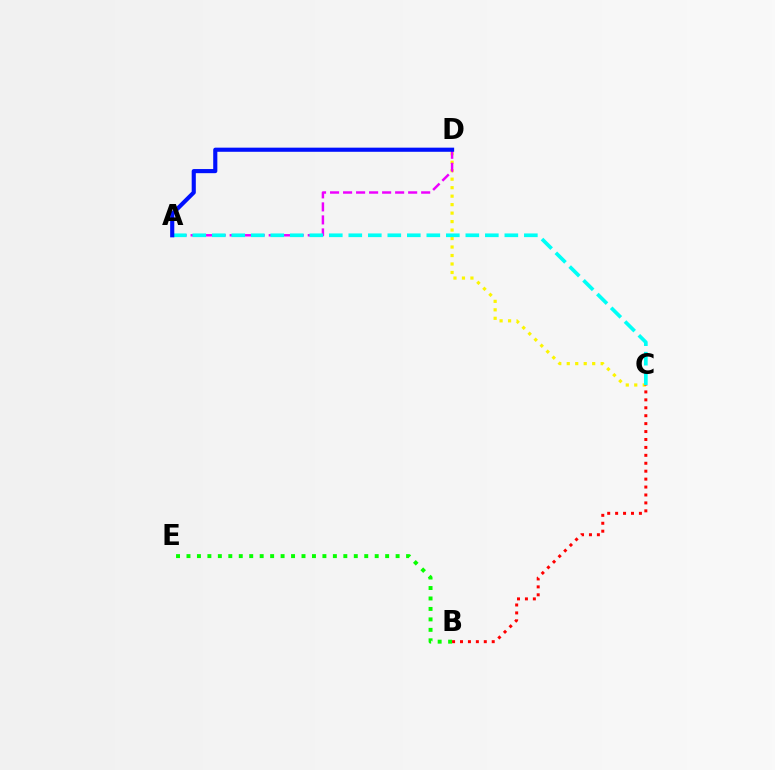{('C', 'D'): [{'color': '#fcf500', 'line_style': 'dotted', 'thickness': 2.3}], ('B', 'E'): [{'color': '#08ff00', 'line_style': 'dotted', 'thickness': 2.84}], ('B', 'C'): [{'color': '#ff0000', 'line_style': 'dotted', 'thickness': 2.15}], ('A', 'D'): [{'color': '#ee00ff', 'line_style': 'dashed', 'thickness': 1.77}, {'color': '#0010ff', 'line_style': 'solid', 'thickness': 2.97}], ('A', 'C'): [{'color': '#00fff6', 'line_style': 'dashed', 'thickness': 2.65}]}